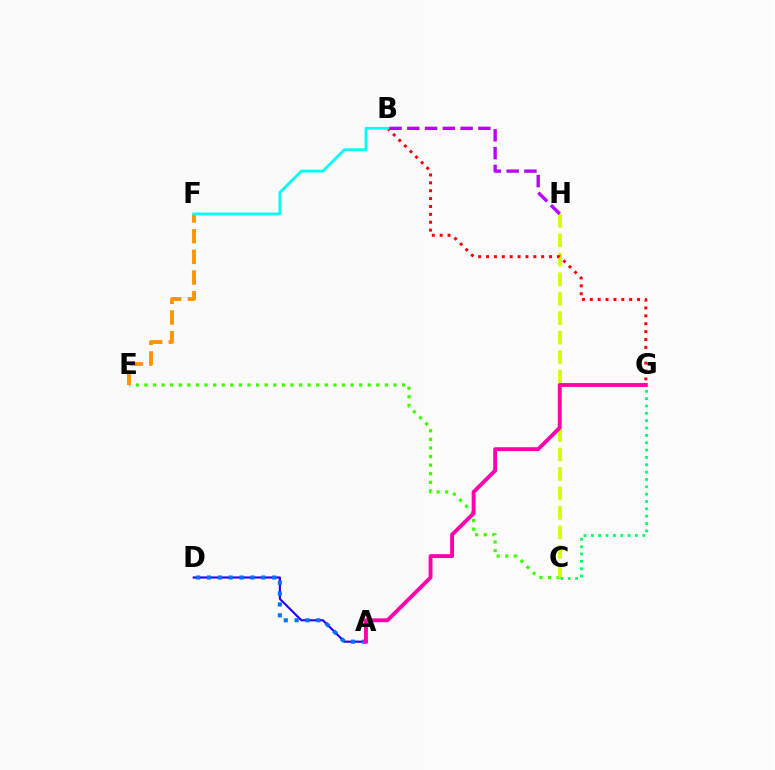{('C', 'E'): [{'color': '#3dff00', 'line_style': 'dotted', 'thickness': 2.33}], ('E', 'F'): [{'color': '#ff9400', 'line_style': 'dashed', 'thickness': 2.81}], ('C', 'H'): [{'color': '#d1ff00', 'line_style': 'dashed', 'thickness': 2.65}], ('C', 'G'): [{'color': '#00ff5c', 'line_style': 'dotted', 'thickness': 2.0}], ('B', 'H'): [{'color': '#b900ff', 'line_style': 'dashed', 'thickness': 2.41}], ('A', 'D'): [{'color': '#2500ff', 'line_style': 'solid', 'thickness': 1.55}, {'color': '#0074ff', 'line_style': 'dotted', 'thickness': 2.95}], ('A', 'G'): [{'color': '#ff00ac', 'line_style': 'solid', 'thickness': 2.79}], ('B', 'G'): [{'color': '#ff0000', 'line_style': 'dotted', 'thickness': 2.14}], ('B', 'F'): [{'color': '#00fff6', 'line_style': 'solid', 'thickness': 2.02}]}